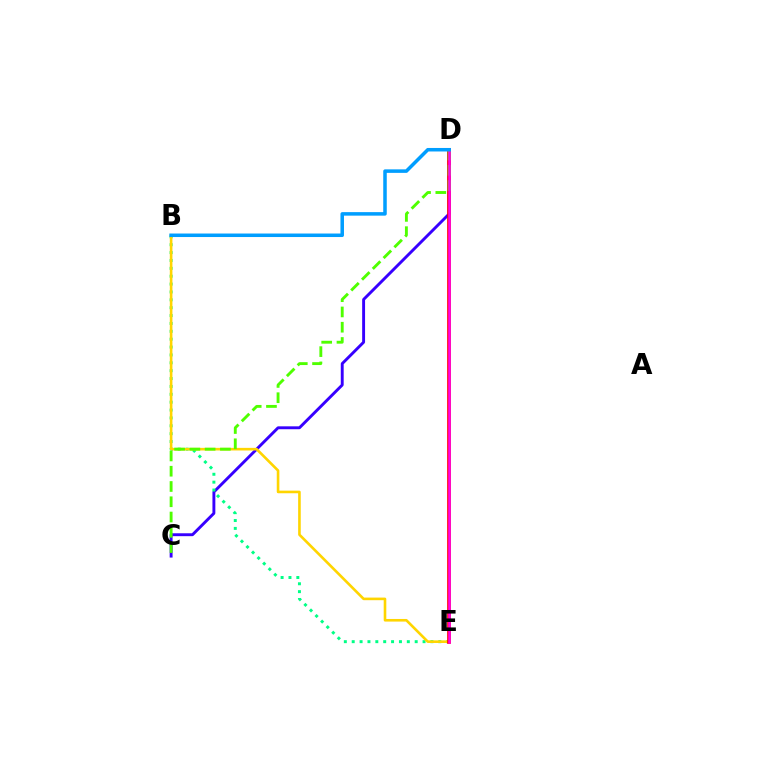{('C', 'D'): [{'color': '#3700ff', 'line_style': 'solid', 'thickness': 2.09}, {'color': '#4fff00', 'line_style': 'dashed', 'thickness': 2.07}], ('B', 'E'): [{'color': '#00ff86', 'line_style': 'dotted', 'thickness': 2.14}, {'color': '#ffd500', 'line_style': 'solid', 'thickness': 1.88}], ('D', 'E'): [{'color': '#ff0000', 'line_style': 'solid', 'thickness': 2.65}, {'color': '#ff00ed', 'line_style': 'solid', 'thickness': 1.82}], ('B', 'D'): [{'color': '#009eff', 'line_style': 'solid', 'thickness': 2.53}]}